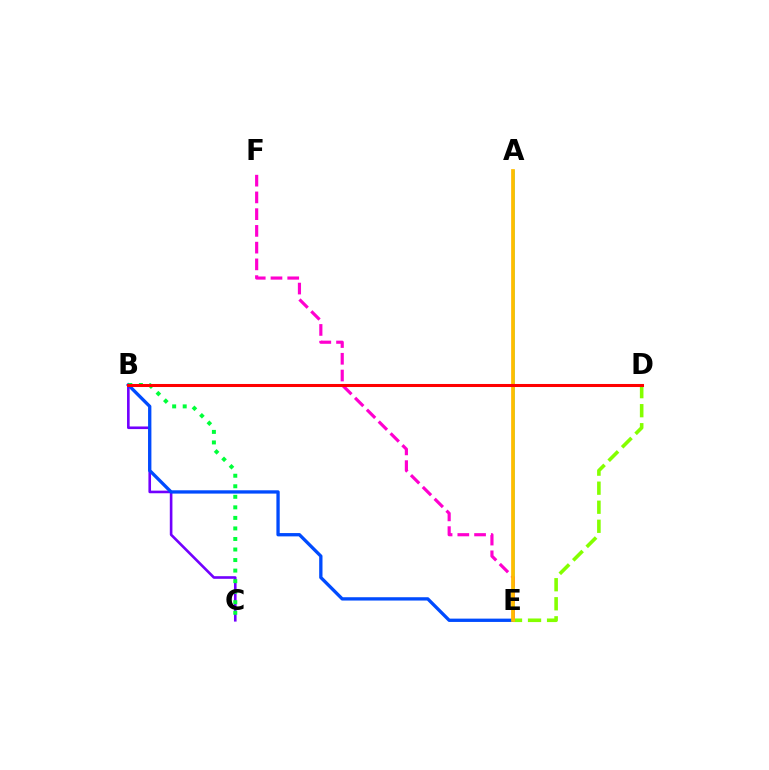{('A', 'E'): [{'color': '#00fff6', 'line_style': 'solid', 'thickness': 1.85}, {'color': '#ffbd00', 'line_style': 'solid', 'thickness': 2.68}], ('B', 'C'): [{'color': '#7200ff', 'line_style': 'solid', 'thickness': 1.89}, {'color': '#00ff39', 'line_style': 'dotted', 'thickness': 2.86}], ('B', 'E'): [{'color': '#004bff', 'line_style': 'solid', 'thickness': 2.39}], ('D', 'E'): [{'color': '#84ff00', 'line_style': 'dashed', 'thickness': 2.59}], ('E', 'F'): [{'color': '#ff00cf', 'line_style': 'dashed', 'thickness': 2.27}], ('B', 'D'): [{'color': '#ff0000', 'line_style': 'solid', 'thickness': 2.19}]}